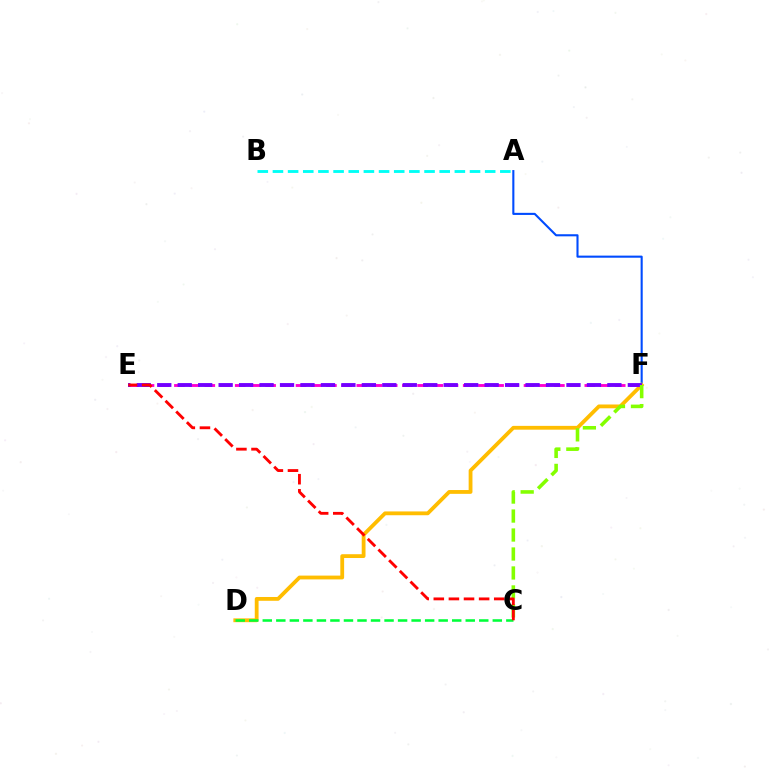{('A', 'F'): [{'color': '#004bff', 'line_style': 'solid', 'thickness': 1.51}], ('D', 'F'): [{'color': '#ffbd00', 'line_style': 'solid', 'thickness': 2.74}], ('E', 'F'): [{'color': '#ff00cf', 'line_style': 'dashed', 'thickness': 2.06}, {'color': '#7200ff', 'line_style': 'dashed', 'thickness': 2.78}], ('A', 'B'): [{'color': '#00fff6', 'line_style': 'dashed', 'thickness': 2.06}], ('C', 'D'): [{'color': '#00ff39', 'line_style': 'dashed', 'thickness': 1.84}], ('C', 'F'): [{'color': '#84ff00', 'line_style': 'dashed', 'thickness': 2.58}], ('C', 'E'): [{'color': '#ff0000', 'line_style': 'dashed', 'thickness': 2.05}]}